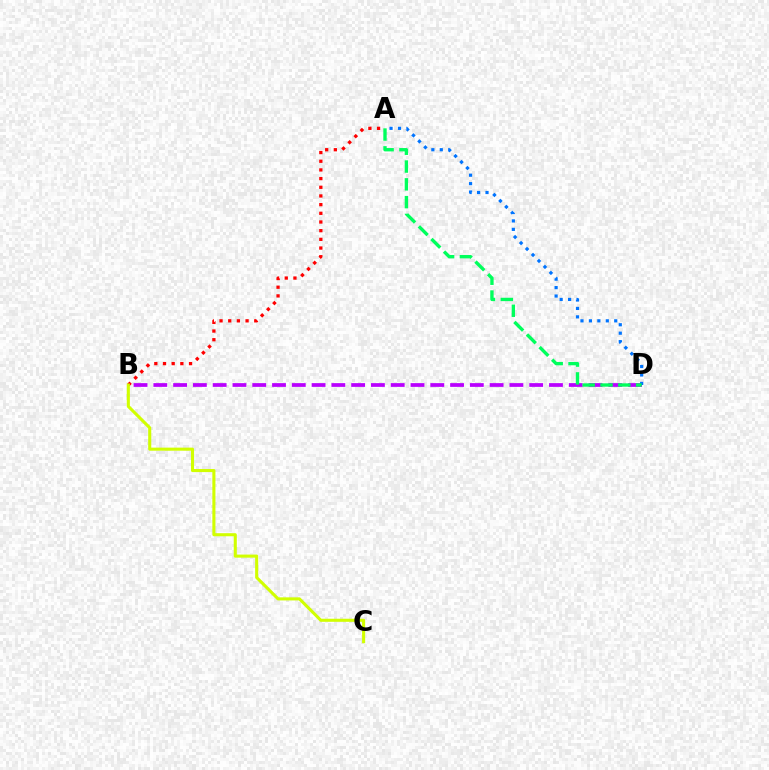{('B', 'D'): [{'color': '#b900ff', 'line_style': 'dashed', 'thickness': 2.69}], ('A', 'B'): [{'color': '#ff0000', 'line_style': 'dotted', 'thickness': 2.36}], ('B', 'C'): [{'color': '#d1ff00', 'line_style': 'solid', 'thickness': 2.21}], ('A', 'D'): [{'color': '#0074ff', 'line_style': 'dotted', 'thickness': 2.29}, {'color': '#00ff5c', 'line_style': 'dashed', 'thickness': 2.42}]}